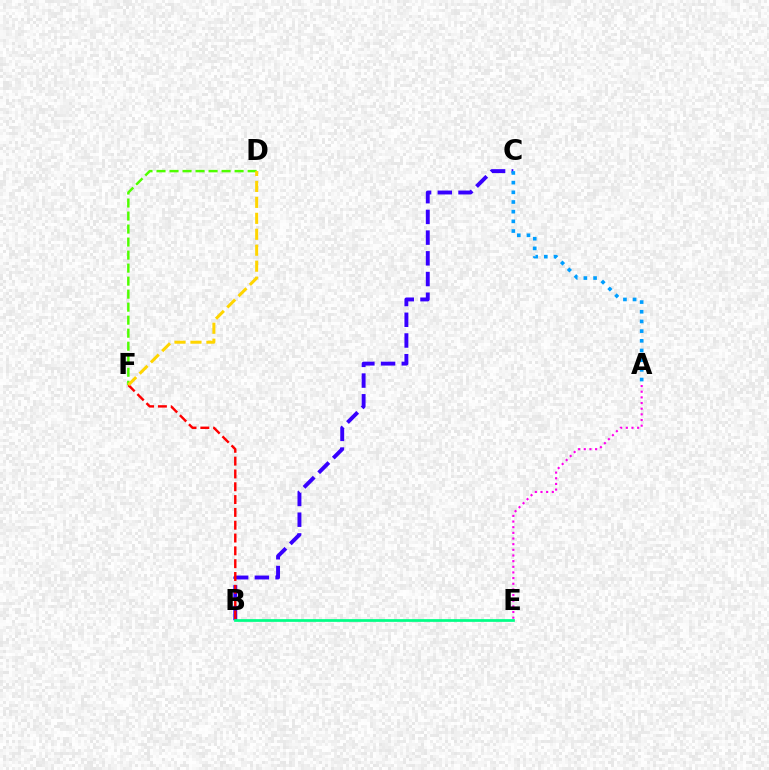{('D', 'F'): [{'color': '#4fff00', 'line_style': 'dashed', 'thickness': 1.77}, {'color': '#ffd500', 'line_style': 'dashed', 'thickness': 2.17}], ('B', 'C'): [{'color': '#3700ff', 'line_style': 'dashed', 'thickness': 2.81}], ('A', 'E'): [{'color': '#ff00ed', 'line_style': 'dotted', 'thickness': 1.54}], ('B', 'F'): [{'color': '#ff0000', 'line_style': 'dashed', 'thickness': 1.74}], ('A', 'C'): [{'color': '#009eff', 'line_style': 'dotted', 'thickness': 2.63}], ('B', 'E'): [{'color': '#00ff86', 'line_style': 'solid', 'thickness': 1.97}]}